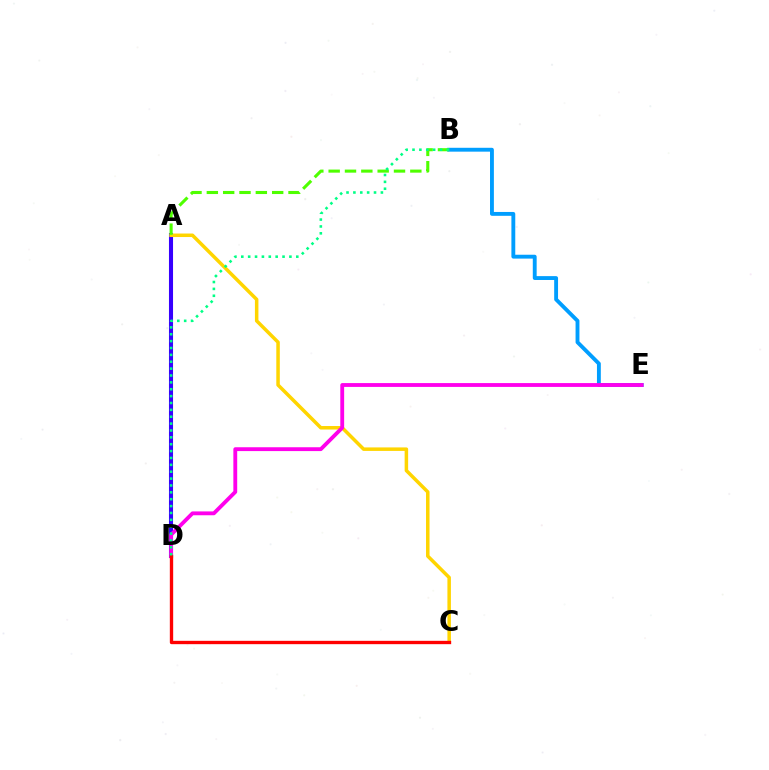{('A', 'D'): [{'color': '#3700ff', 'line_style': 'solid', 'thickness': 2.93}], ('B', 'E'): [{'color': '#009eff', 'line_style': 'solid', 'thickness': 2.78}], ('A', 'C'): [{'color': '#ffd500', 'line_style': 'solid', 'thickness': 2.52}], ('A', 'B'): [{'color': '#4fff00', 'line_style': 'dashed', 'thickness': 2.22}], ('D', 'E'): [{'color': '#ff00ed', 'line_style': 'solid', 'thickness': 2.76}], ('C', 'D'): [{'color': '#ff0000', 'line_style': 'solid', 'thickness': 2.41}], ('B', 'D'): [{'color': '#00ff86', 'line_style': 'dotted', 'thickness': 1.87}]}